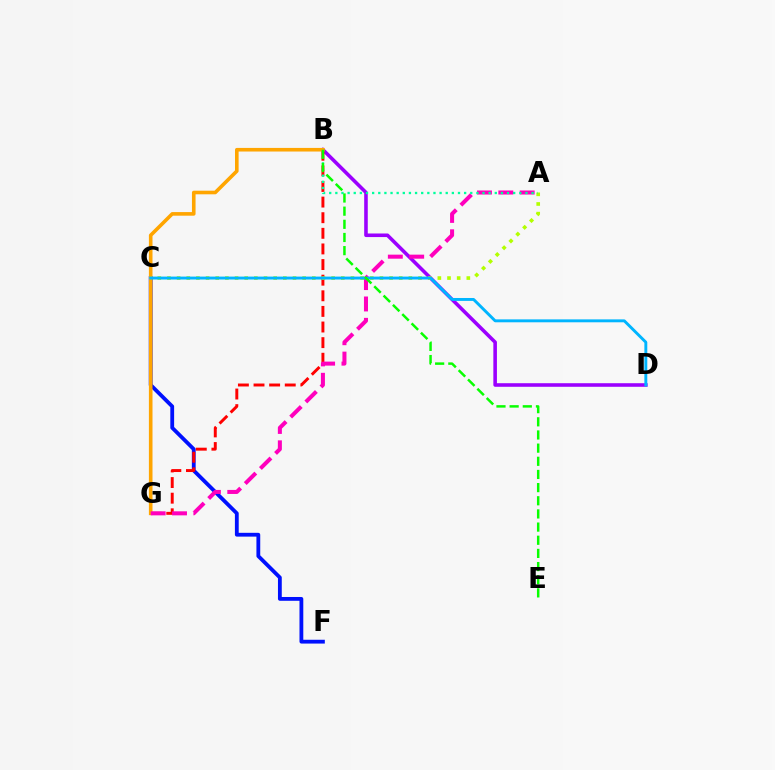{('C', 'F'): [{'color': '#0010ff', 'line_style': 'solid', 'thickness': 2.74}], ('B', 'D'): [{'color': '#9b00ff', 'line_style': 'solid', 'thickness': 2.58}], ('B', 'G'): [{'color': '#ff0000', 'line_style': 'dashed', 'thickness': 2.12}, {'color': '#ffa500', 'line_style': 'solid', 'thickness': 2.6}], ('A', 'G'): [{'color': '#ff00bd', 'line_style': 'dashed', 'thickness': 2.9}], ('A', 'C'): [{'color': '#b3ff00', 'line_style': 'dotted', 'thickness': 2.62}], ('A', 'B'): [{'color': '#00ff9d', 'line_style': 'dotted', 'thickness': 1.67}], ('C', 'D'): [{'color': '#00b5ff', 'line_style': 'solid', 'thickness': 2.1}], ('B', 'E'): [{'color': '#08ff00', 'line_style': 'dashed', 'thickness': 1.79}]}